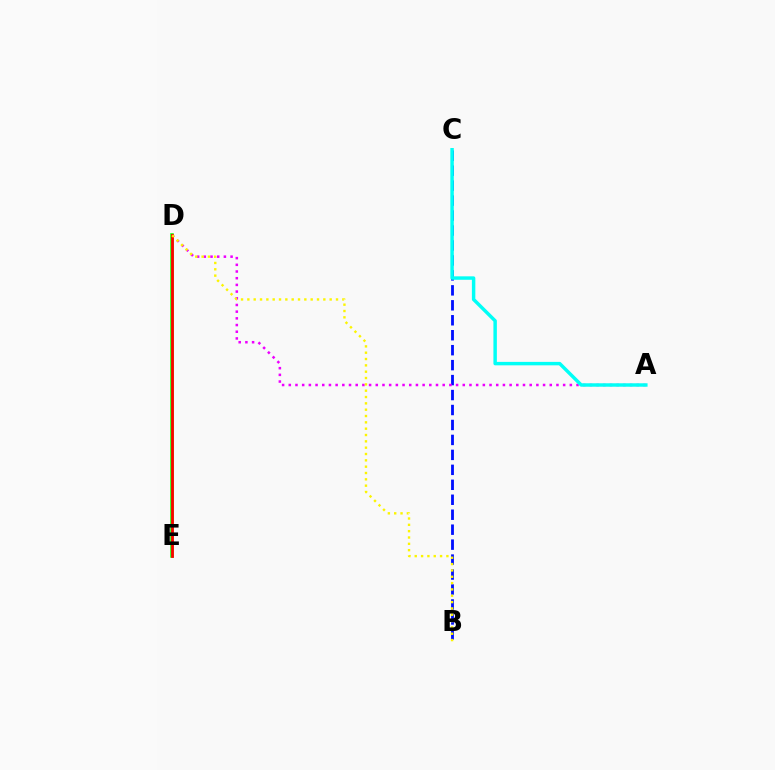{('B', 'C'): [{'color': '#0010ff', 'line_style': 'dashed', 'thickness': 2.03}], ('D', 'E'): [{'color': '#08ff00', 'line_style': 'solid', 'thickness': 2.53}, {'color': '#ff0000', 'line_style': 'solid', 'thickness': 1.98}], ('A', 'D'): [{'color': '#ee00ff', 'line_style': 'dotted', 'thickness': 1.82}], ('A', 'C'): [{'color': '#00fff6', 'line_style': 'solid', 'thickness': 2.48}], ('B', 'D'): [{'color': '#fcf500', 'line_style': 'dotted', 'thickness': 1.72}]}